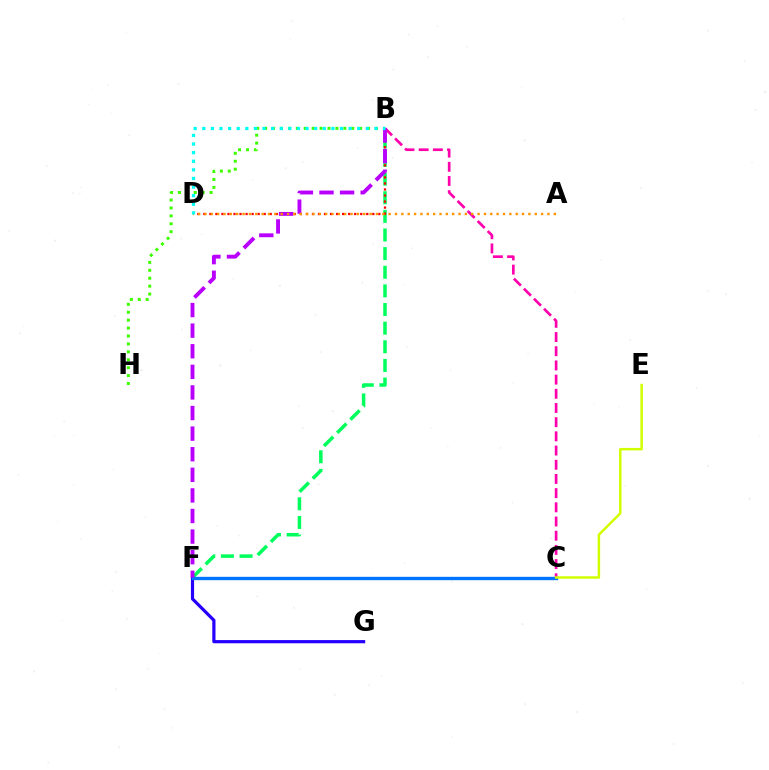{('B', 'F'): [{'color': '#00ff5c', 'line_style': 'dashed', 'thickness': 2.53}, {'color': '#b900ff', 'line_style': 'dashed', 'thickness': 2.8}], ('F', 'G'): [{'color': '#2500ff', 'line_style': 'solid', 'thickness': 2.3}], ('B', 'D'): [{'color': '#ff0000', 'line_style': 'dotted', 'thickness': 1.64}, {'color': '#00fff6', 'line_style': 'dotted', 'thickness': 2.34}], ('B', 'H'): [{'color': '#3dff00', 'line_style': 'dotted', 'thickness': 2.15}], ('B', 'C'): [{'color': '#ff00ac', 'line_style': 'dashed', 'thickness': 1.93}], ('C', 'F'): [{'color': '#0074ff', 'line_style': 'solid', 'thickness': 2.42}], ('A', 'D'): [{'color': '#ff9400', 'line_style': 'dotted', 'thickness': 1.73}], ('C', 'E'): [{'color': '#d1ff00', 'line_style': 'solid', 'thickness': 1.79}]}